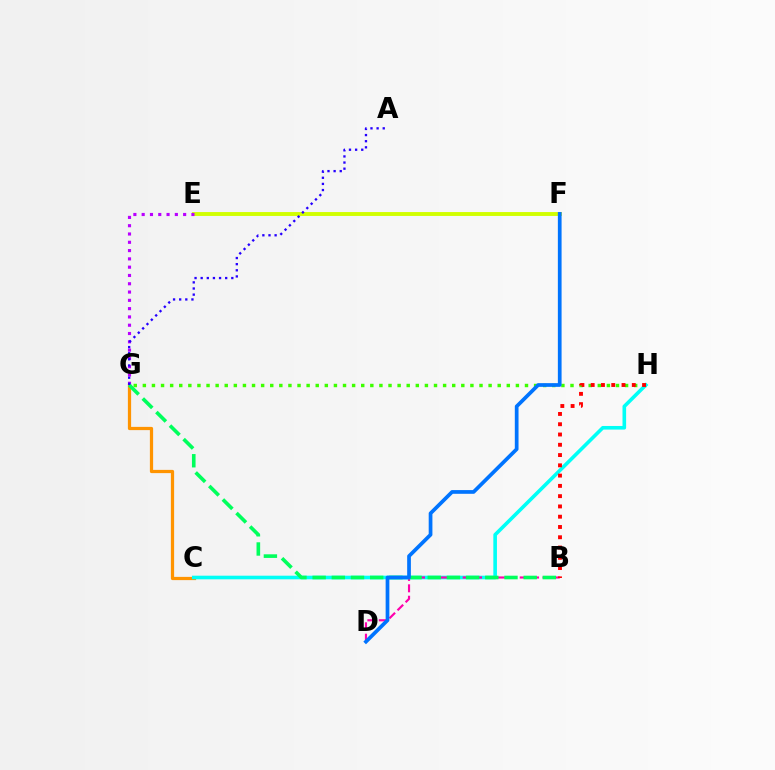{('G', 'H'): [{'color': '#3dff00', 'line_style': 'dotted', 'thickness': 2.47}], ('C', 'G'): [{'color': '#ff9400', 'line_style': 'solid', 'thickness': 2.33}], ('C', 'H'): [{'color': '#00fff6', 'line_style': 'solid', 'thickness': 2.6}], ('E', 'F'): [{'color': '#d1ff00', 'line_style': 'solid', 'thickness': 2.8}], ('E', 'G'): [{'color': '#b900ff', 'line_style': 'dotted', 'thickness': 2.25}], ('B', 'D'): [{'color': '#ff00ac', 'line_style': 'dashed', 'thickness': 1.55}], ('B', 'G'): [{'color': '#00ff5c', 'line_style': 'dashed', 'thickness': 2.61}], ('D', 'F'): [{'color': '#0074ff', 'line_style': 'solid', 'thickness': 2.68}], ('A', 'G'): [{'color': '#2500ff', 'line_style': 'dotted', 'thickness': 1.66}], ('B', 'H'): [{'color': '#ff0000', 'line_style': 'dotted', 'thickness': 2.79}]}